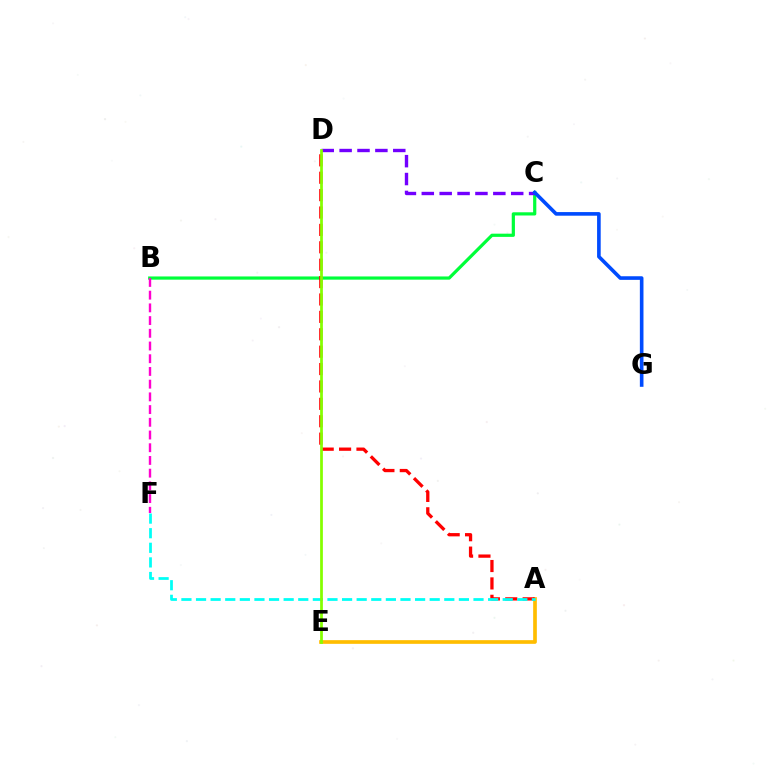{('B', 'C'): [{'color': '#00ff39', 'line_style': 'solid', 'thickness': 2.31}], ('C', 'D'): [{'color': '#7200ff', 'line_style': 'dashed', 'thickness': 2.43}], ('A', 'E'): [{'color': '#ffbd00', 'line_style': 'solid', 'thickness': 2.65}], ('B', 'F'): [{'color': '#ff00cf', 'line_style': 'dashed', 'thickness': 1.73}], ('A', 'D'): [{'color': '#ff0000', 'line_style': 'dashed', 'thickness': 2.36}], ('A', 'F'): [{'color': '#00fff6', 'line_style': 'dashed', 'thickness': 1.98}], ('C', 'G'): [{'color': '#004bff', 'line_style': 'solid', 'thickness': 2.6}], ('D', 'E'): [{'color': '#84ff00', 'line_style': 'solid', 'thickness': 1.98}]}